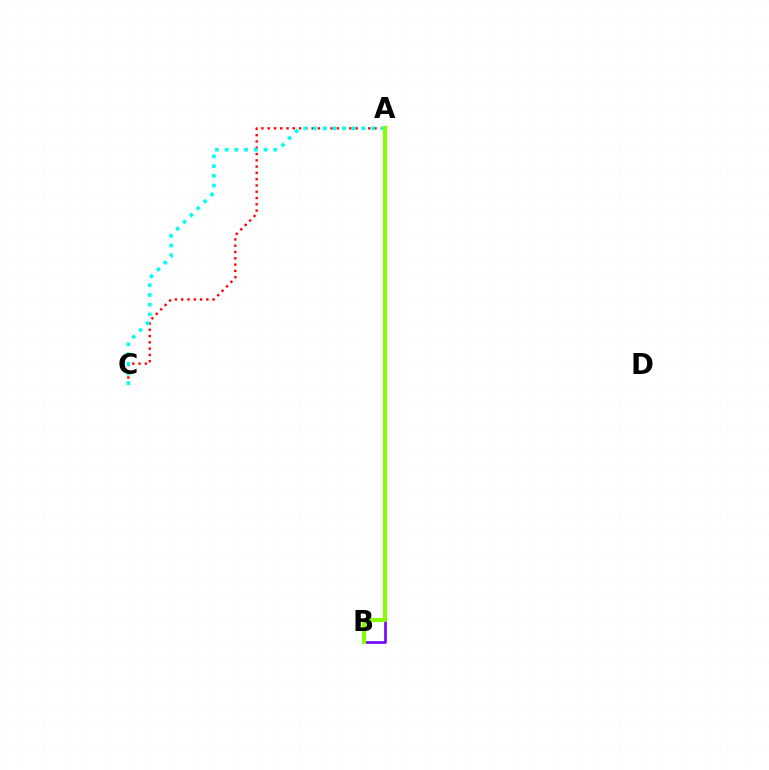{('A', 'B'): [{'color': '#7200ff', 'line_style': 'solid', 'thickness': 1.88}, {'color': '#84ff00', 'line_style': 'solid', 'thickness': 2.95}], ('A', 'C'): [{'color': '#ff0000', 'line_style': 'dotted', 'thickness': 1.71}, {'color': '#00fff6', 'line_style': 'dotted', 'thickness': 2.64}]}